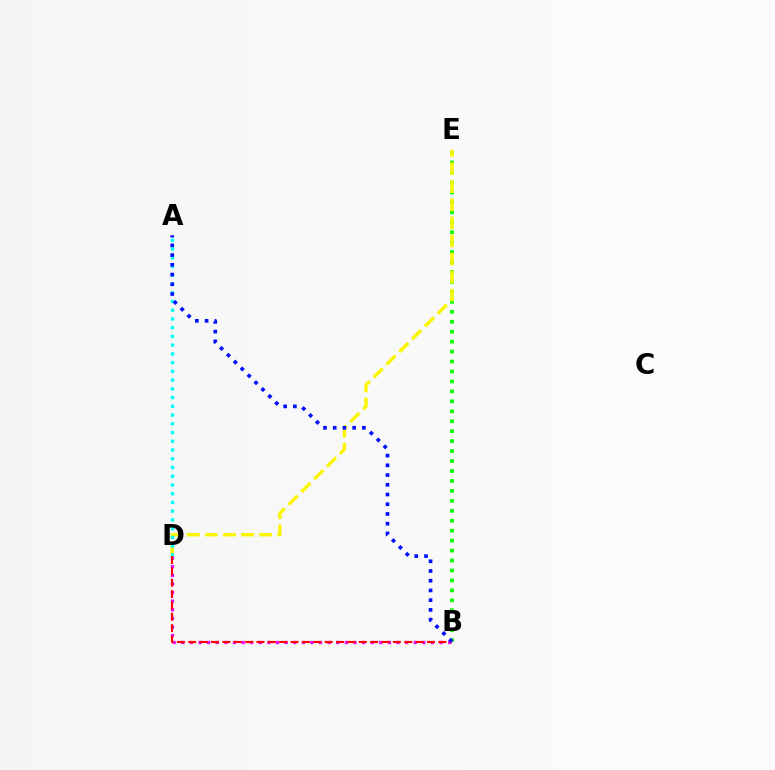{('B', 'E'): [{'color': '#08ff00', 'line_style': 'dotted', 'thickness': 2.7}], ('B', 'D'): [{'color': '#ee00ff', 'line_style': 'dotted', 'thickness': 2.34}, {'color': '#ff0000', 'line_style': 'dashed', 'thickness': 1.54}], ('D', 'E'): [{'color': '#fcf500', 'line_style': 'dashed', 'thickness': 2.46}], ('A', 'D'): [{'color': '#00fff6', 'line_style': 'dotted', 'thickness': 2.37}], ('A', 'B'): [{'color': '#0010ff', 'line_style': 'dotted', 'thickness': 2.64}]}